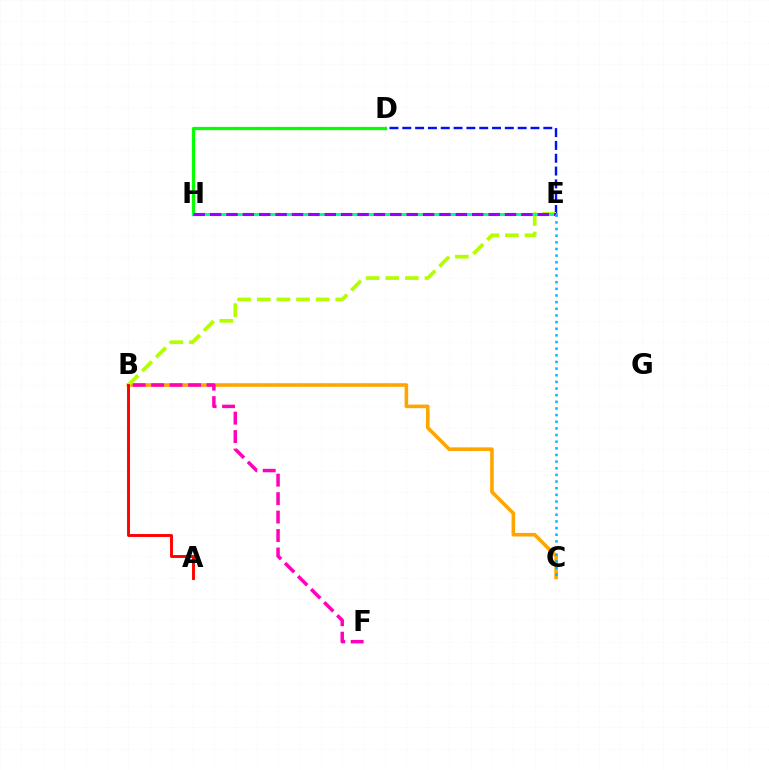{('B', 'C'): [{'color': '#ffa500', 'line_style': 'solid', 'thickness': 2.59}], ('D', 'E'): [{'color': '#0010ff', 'line_style': 'dashed', 'thickness': 1.74}], ('B', 'F'): [{'color': '#ff00bd', 'line_style': 'dashed', 'thickness': 2.51}], ('B', 'E'): [{'color': '#b3ff00', 'line_style': 'dashed', 'thickness': 2.67}], ('D', 'H'): [{'color': '#08ff00', 'line_style': 'solid', 'thickness': 2.35}], ('A', 'B'): [{'color': '#ff0000', 'line_style': 'solid', 'thickness': 2.1}], ('E', 'H'): [{'color': '#00ff9d', 'line_style': 'solid', 'thickness': 2.13}, {'color': '#9b00ff', 'line_style': 'dashed', 'thickness': 2.23}], ('C', 'E'): [{'color': '#00b5ff', 'line_style': 'dotted', 'thickness': 1.81}]}